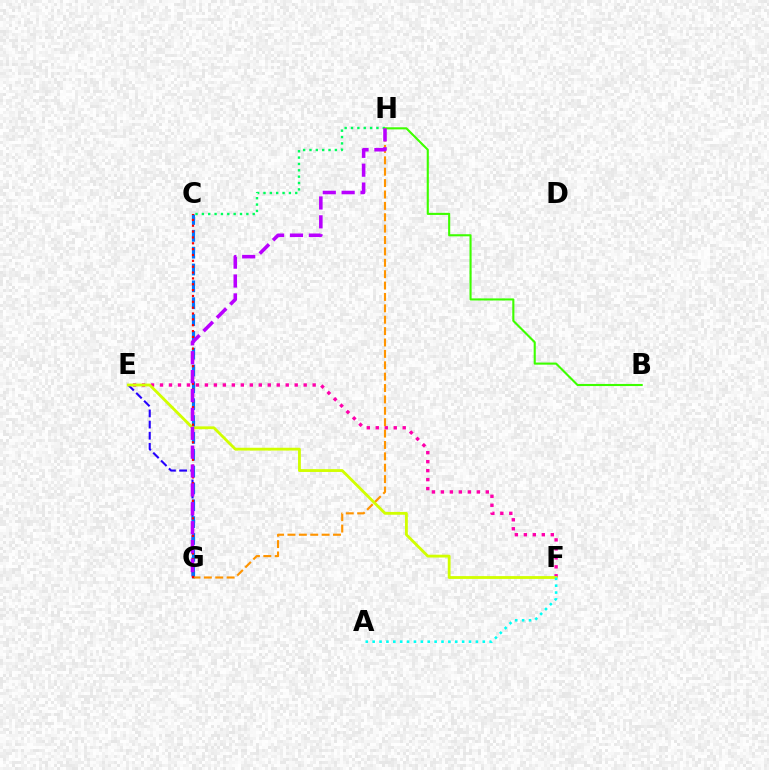{('E', 'F'): [{'color': '#ff00ac', 'line_style': 'dotted', 'thickness': 2.44}, {'color': '#d1ff00', 'line_style': 'solid', 'thickness': 2.03}], ('C', 'H'): [{'color': '#00ff5c', 'line_style': 'dotted', 'thickness': 1.73}], ('E', 'G'): [{'color': '#2500ff', 'line_style': 'dashed', 'thickness': 1.51}], ('C', 'G'): [{'color': '#0074ff', 'line_style': 'dashed', 'thickness': 2.29}, {'color': '#ff0000', 'line_style': 'dotted', 'thickness': 1.59}], ('B', 'H'): [{'color': '#3dff00', 'line_style': 'solid', 'thickness': 1.52}], ('G', 'H'): [{'color': '#ff9400', 'line_style': 'dashed', 'thickness': 1.55}, {'color': '#b900ff', 'line_style': 'dashed', 'thickness': 2.57}], ('A', 'F'): [{'color': '#00fff6', 'line_style': 'dotted', 'thickness': 1.87}]}